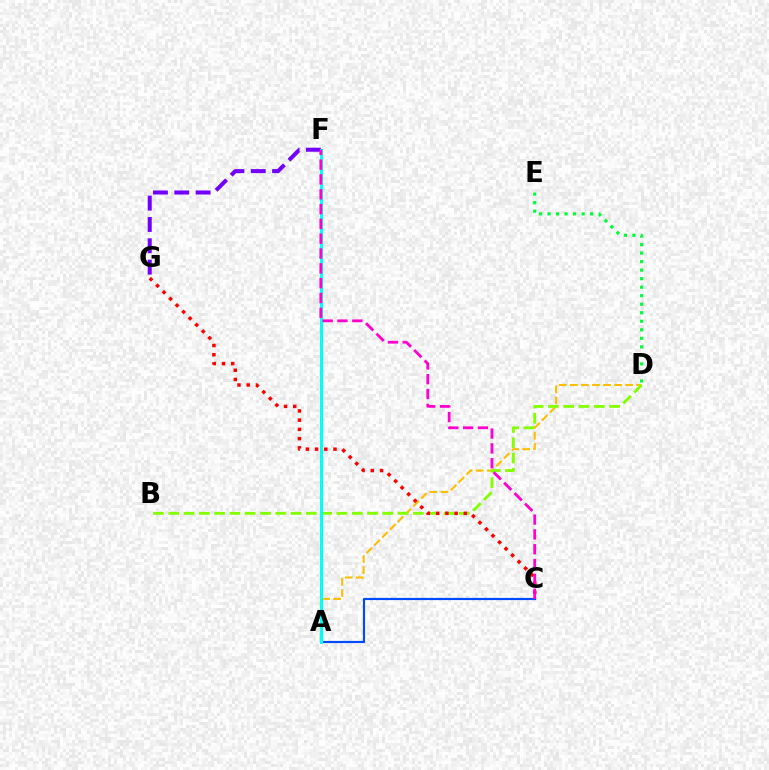{('A', 'D'): [{'color': '#ffbd00', 'line_style': 'dashed', 'thickness': 1.5}], ('A', 'C'): [{'color': '#004bff', 'line_style': 'solid', 'thickness': 1.58}], ('F', 'G'): [{'color': '#7200ff', 'line_style': 'dashed', 'thickness': 2.9}], ('B', 'D'): [{'color': '#84ff00', 'line_style': 'dashed', 'thickness': 2.08}], ('A', 'F'): [{'color': '#00fff6', 'line_style': 'solid', 'thickness': 2.21}], ('C', 'G'): [{'color': '#ff0000', 'line_style': 'dotted', 'thickness': 2.51}], ('D', 'E'): [{'color': '#00ff39', 'line_style': 'dotted', 'thickness': 2.32}], ('C', 'F'): [{'color': '#ff00cf', 'line_style': 'dashed', 'thickness': 2.01}]}